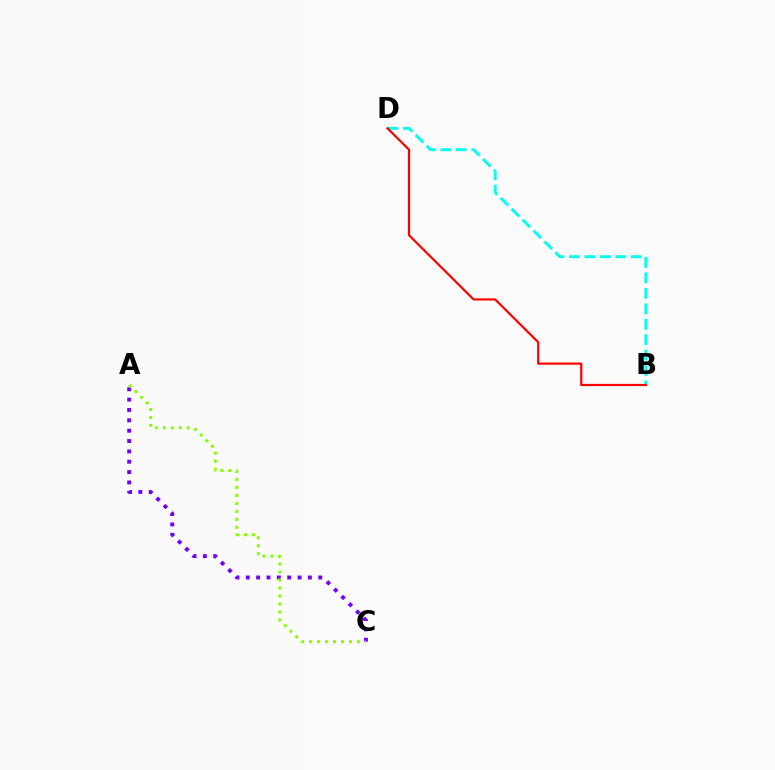{('A', 'C'): [{'color': '#7200ff', 'line_style': 'dotted', 'thickness': 2.81}, {'color': '#84ff00', 'line_style': 'dotted', 'thickness': 2.17}], ('B', 'D'): [{'color': '#00fff6', 'line_style': 'dashed', 'thickness': 2.1}, {'color': '#ff0000', 'line_style': 'solid', 'thickness': 1.58}]}